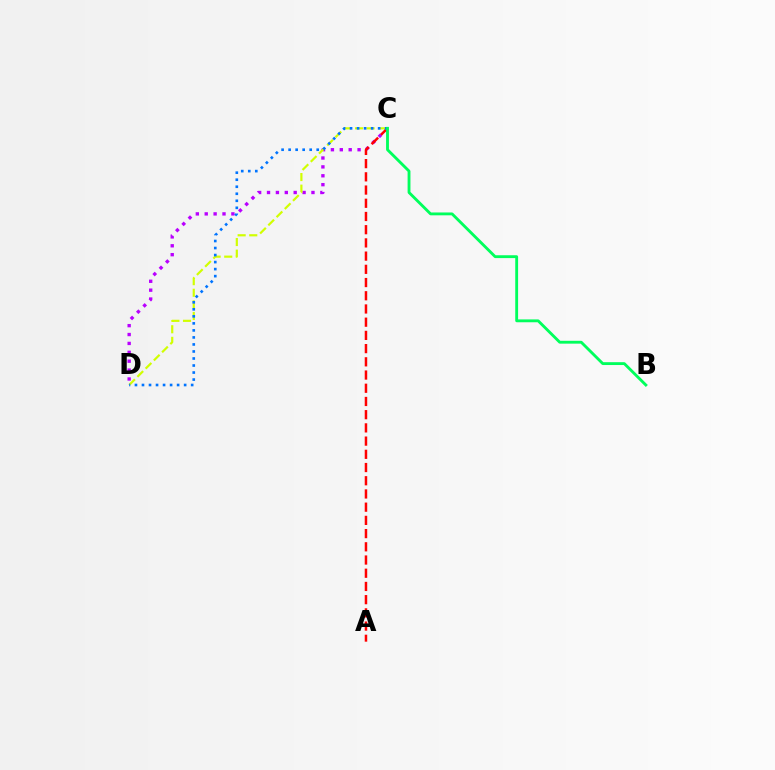{('C', 'D'): [{'color': '#b900ff', 'line_style': 'dotted', 'thickness': 2.42}, {'color': '#d1ff00', 'line_style': 'dashed', 'thickness': 1.58}, {'color': '#0074ff', 'line_style': 'dotted', 'thickness': 1.91}], ('A', 'C'): [{'color': '#ff0000', 'line_style': 'dashed', 'thickness': 1.79}], ('B', 'C'): [{'color': '#00ff5c', 'line_style': 'solid', 'thickness': 2.05}]}